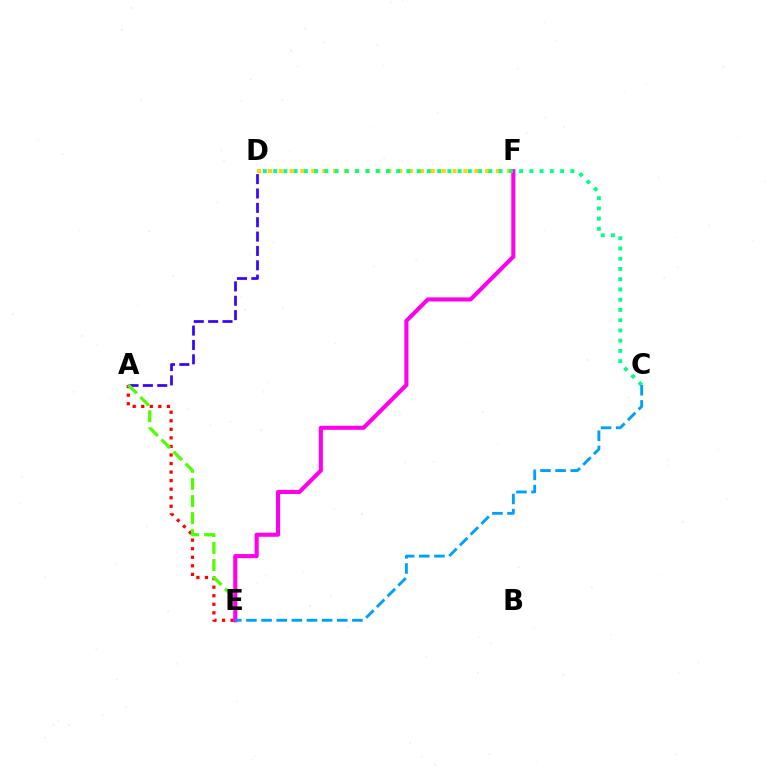{('A', 'D'): [{'color': '#3700ff', 'line_style': 'dashed', 'thickness': 1.95}], ('A', 'E'): [{'color': '#ff0000', 'line_style': 'dotted', 'thickness': 2.32}, {'color': '#4fff00', 'line_style': 'dashed', 'thickness': 2.32}], ('D', 'F'): [{'color': '#ffd500', 'line_style': 'dotted', 'thickness': 2.95}], ('E', 'F'): [{'color': '#ff00ed', 'line_style': 'solid', 'thickness': 2.94}], ('C', 'D'): [{'color': '#00ff86', 'line_style': 'dotted', 'thickness': 2.78}], ('C', 'E'): [{'color': '#009eff', 'line_style': 'dashed', 'thickness': 2.06}]}